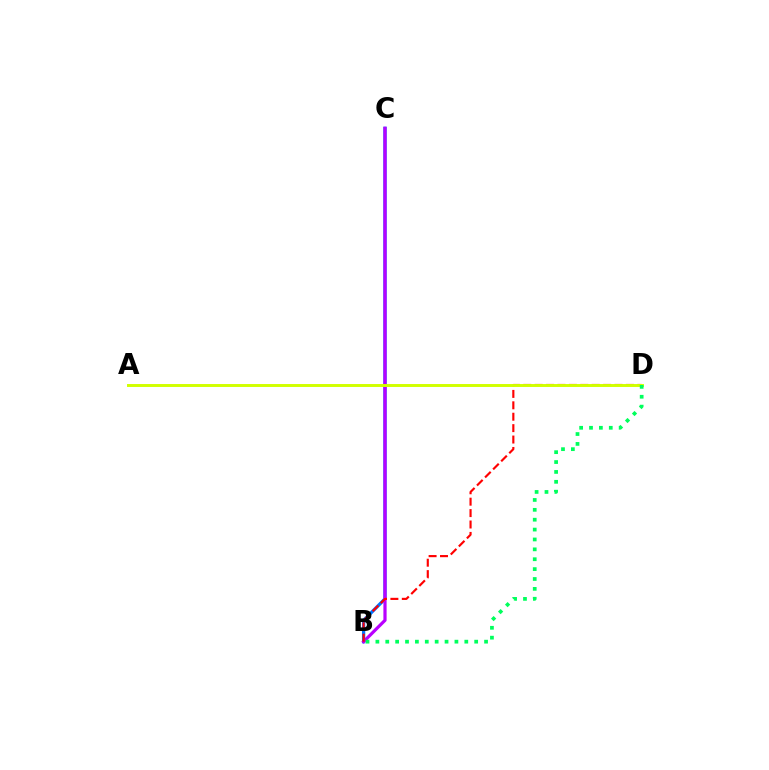{('B', 'C'): [{'color': '#0074ff', 'line_style': 'solid', 'thickness': 2.36}, {'color': '#b900ff', 'line_style': 'solid', 'thickness': 2.31}], ('B', 'D'): [{'color': '#ff0000', 'line_style': 'dashed', 'thickness': 1.55}, {'color': '#00ff5c', 'line_style': 'dotted', 'thickness': 2.68}], ('A', 'D'): [{'color': '#d1ff00', 'line_style': 'solid', 'thickness': 2.12}]}